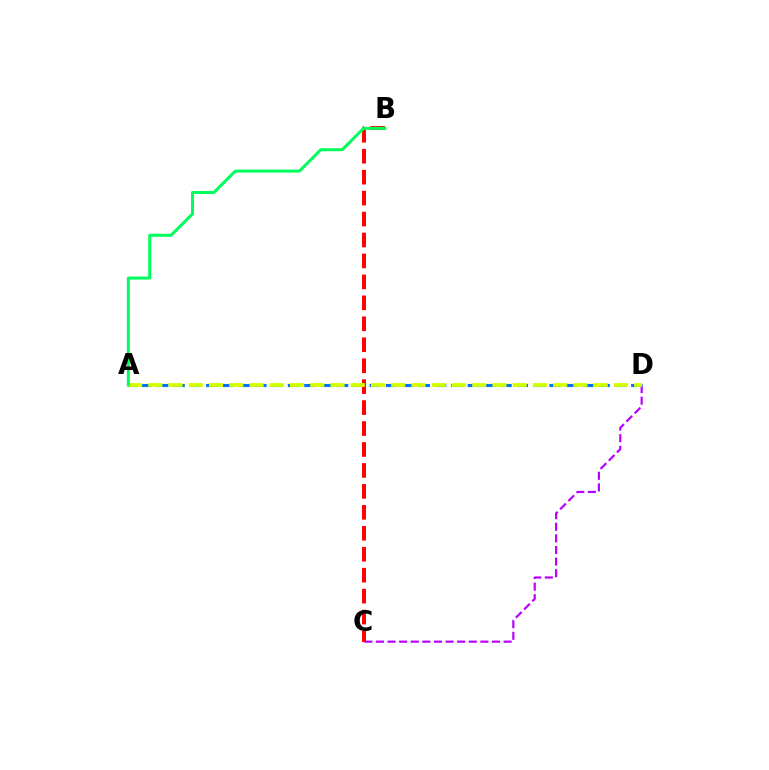{('C', 'D'): [{'color': '#b900ff', 'line_style': 'dashed', 'thickness': 1.58}], ('A', 'D'): [{'color': '#0074ff', 'line_style': 'dashed', 'thickness': 2.22}, {'color': '#d1ff00', 'line_style': 'dashed', 'thickness': 2.75}], ('B', 'C'): [{'color': '#ff0000', 'line_style': 'dashed', 'thickness': 2.85}], ('A', 'B'): [{'color': '#00ff5c', 'line_style': 'solid', 'thickness': 2.16}]}